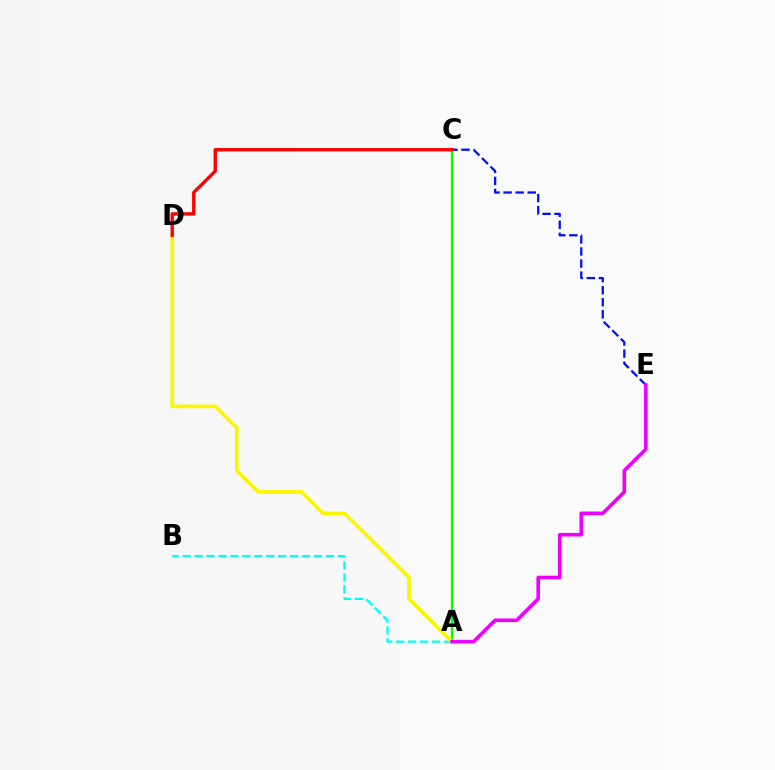{('C', 'E'): [{'color': '#0010ff', 'line_style': 'dashed', 'thickness': 1.64}], ('A', 'C'): [{'color': '#08ff00', 'line_style': 'solid', 'thickness': 1.69}], ('A', 'B'): [{'color': '#00fff6', 'line_style': 'dashed', 'thickness': 1.62}], ('A', 'D'): [{'color': '#fcf500', 'line_style': 'solid', 'thickness': 2.64}], ('A', 'E'): [{'color': '#ee00ff', 'line_style': 'solid', 'thickness': 2.6}], ('C', 'D'): [{'color': '#ff0000', 'line_style': 'solid', 'thickness': 2.42}]}